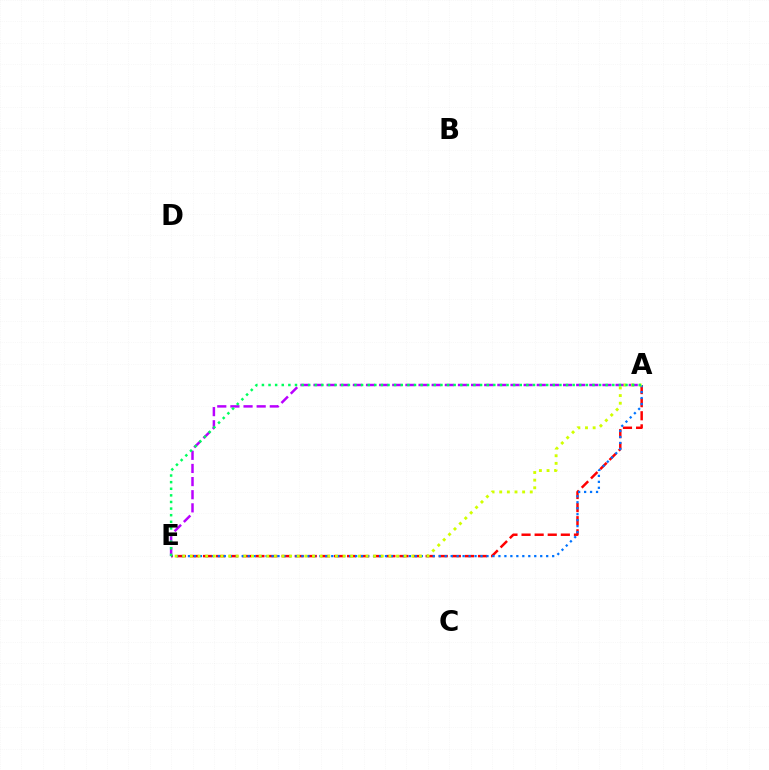{('A', 'E'): [{'color': '#ff0000', 'line_style': 'dashed', 'thickness': 1.78}, {'color': '#b900ff', 'line_style': 'dashed', 'thickness': 1.78}, {'color': '#0074ff', 'line_style': 'dotted', 'thickness': 1.62}, {'color': '#d1ff00', 'line_style': 'dotted', 'thickness': 2.07}, {'color': '#00ff5c', 'line_style': 'dotted', 'thickness': 1.8}]}